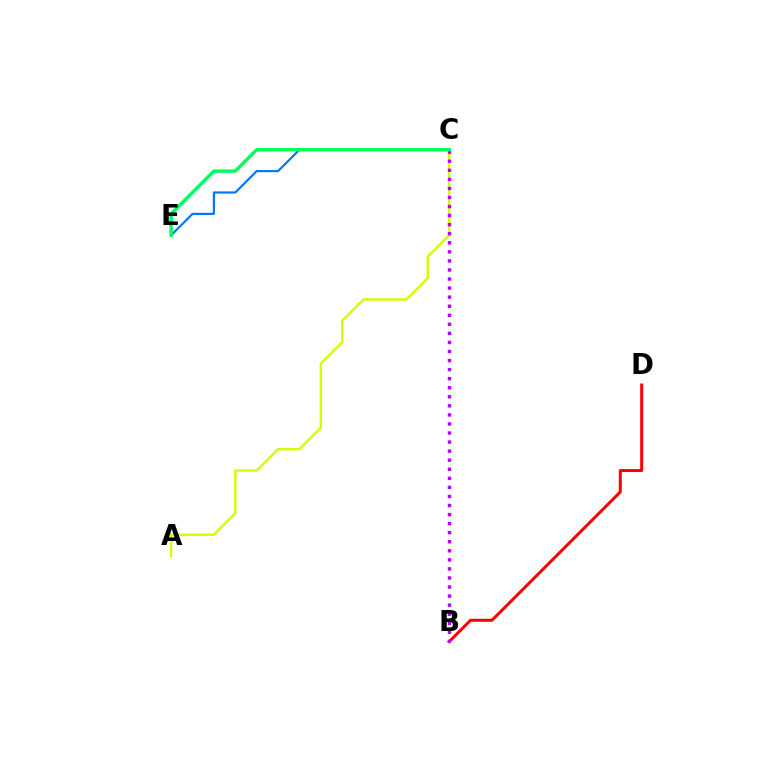{('A', 'C'): [{'color': '#d1ff00', 'line_style': 'solid', 'thickness': 1.74}], ('B', 'D'): [{'color': '#ff0000', 'line_style': 'solid', 'thickness': 2.16}], ('C', 'E'): [{'color': '#0074ff', 'line_style': 'solid', 'thickness': 1.55}, {'color': '#00ff5c', 'line_style': 'solid', 'thickness': 2.46}], ('B', 'C'): [{'color': '#b900ff', 'line_style': 'dotted', 'thickness': 2.46}]}